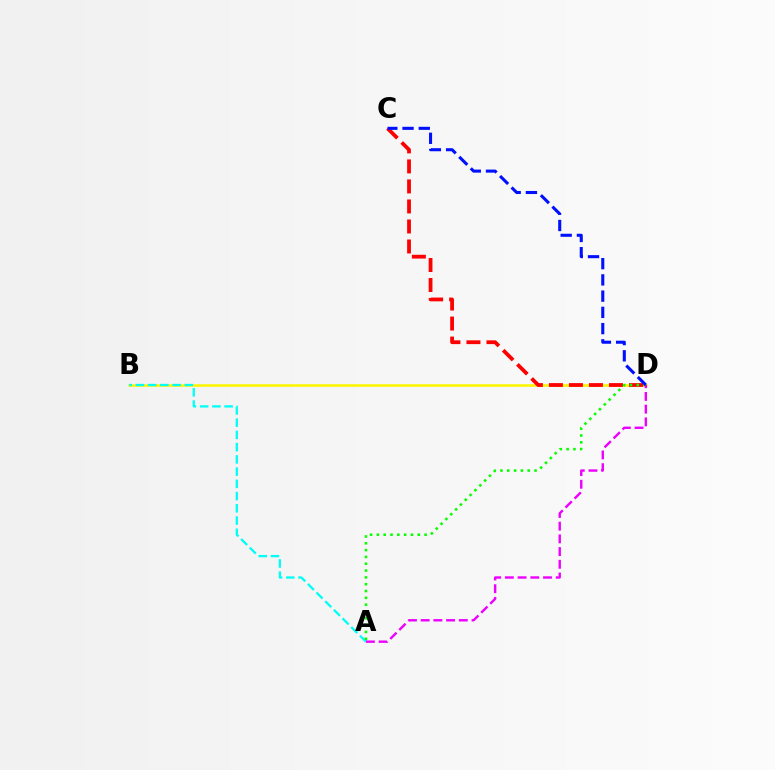{('B', 'D'): [{'color': '#fcf500', 'line_style': 'solid', 'thickness': 1.85}], ('C', 'D'): [{'color': '#ff0000', 'line_style': 'dashed', 'thickness': 2.72}, {'color': '#0010ff', 'line_style': 'dashed', 'thickness': 2.21}], ('A', 'B'): [{'color': '#00fff6', 'line_style': 'dashed', 'thickness': 1.66}], ('A', 'D'): [{'color': '#08ff00', 'line_style': 'dotted', 'thickness': 1.85}, {'color': '#ee00ff', 'line_style': 'dashed', 'thickness': 1.73}]}